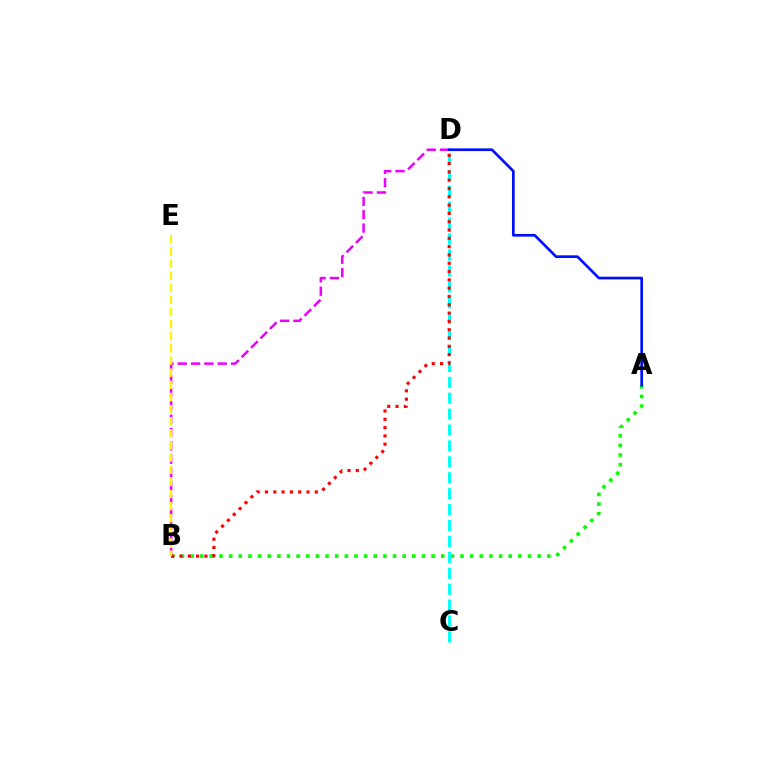{('A', 'B'): [{'color': '#08ff00', 'line_style': 'dotted', 'thickness': 2.62}], ('C', 'D'): [{'color': '#00fff6', 'line_style': 'dashed', 'thickness': 2.16}], ('B', 'D'): [{'color': '#ee00ff', 'line_style': 'dashed', 'thickness': 1.81}, {'color': '#ff0000', 'line_style': 'dotted', 'thickness': 2.26}], ('A', 'D'): [{'color': '#0010ff', 'line_style': 'solid', 'thickness': 1.94}], ('B', 'E'): [{'color': '#fcf500', 'line_style': 'dashed', 'thickness': 1.65}]}